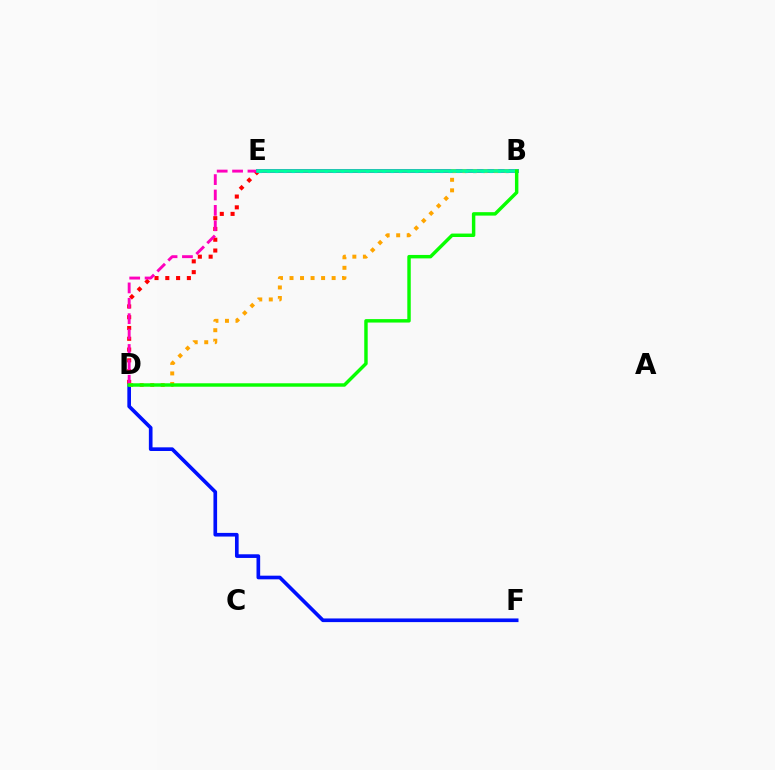{('D', 'F'): [{'color': '#0010ff', 'line_style': 'solid', 'thickness': 2.63}], ('B', 'E'): [{'color': '#b3ff00', 'line_style': 'dashed', 'thickness': 2.69}, {'color': '#9b00ff', 'line_style': 'solid', 'thickness': 2.84}, {'color': '#00b5ff', 'line_style': 'dotted', 'thickness': 2.24}, {'color': '#00ff9d', 'line_style': 'solid', 'thickness': 2.55}], ('D', 'E'): [{'color': '#ff0000', 'line_style': 'dotted', 'thickness': 2.93}, {'color': '#ff00bd', 'line_style': 'dashed', 'thickness': 2.09}], ('B', 'D'): [{'color': '#ffa500', 'line_style': 'dotted', 'thickness': 2.86}, {'color': '#08ff00', 'line_style': 'solid', 'thickness': 2.48}]}